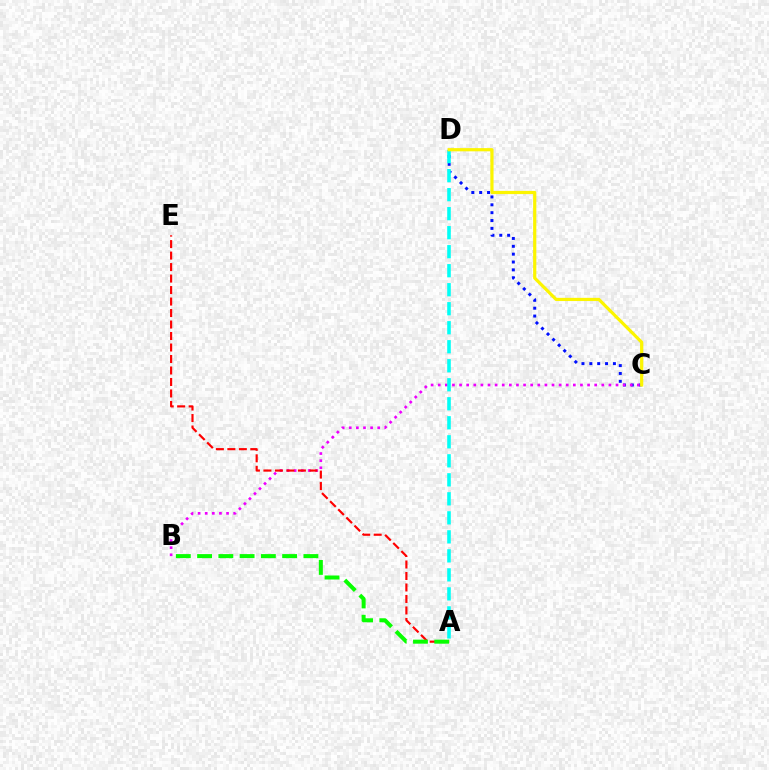{('C', 'D'): [{'color': '#0010ff', 'line_style': 'dotted', 'thickness': 2.14}, {'color': '#fcf500', 'line_style': 'solid', 'thickness': 2.31}], ('B', 'C'): [{'color': '#ee00ff', 'line_style': 'dotted', 'thickness': 1.93}], ('A', 'E'): [{'color': '#ff0000', 'line_style': 'dashed', 'thickness': 1.56}], ('A', 'D'): [{'color': '#00fff6', 'line_style': 'dashed', 'thickness': 2.58}], ('A', 'B'): [{'color': '#08ff00', 'line_style': 'dashed', 'thickness': 2.89}]}